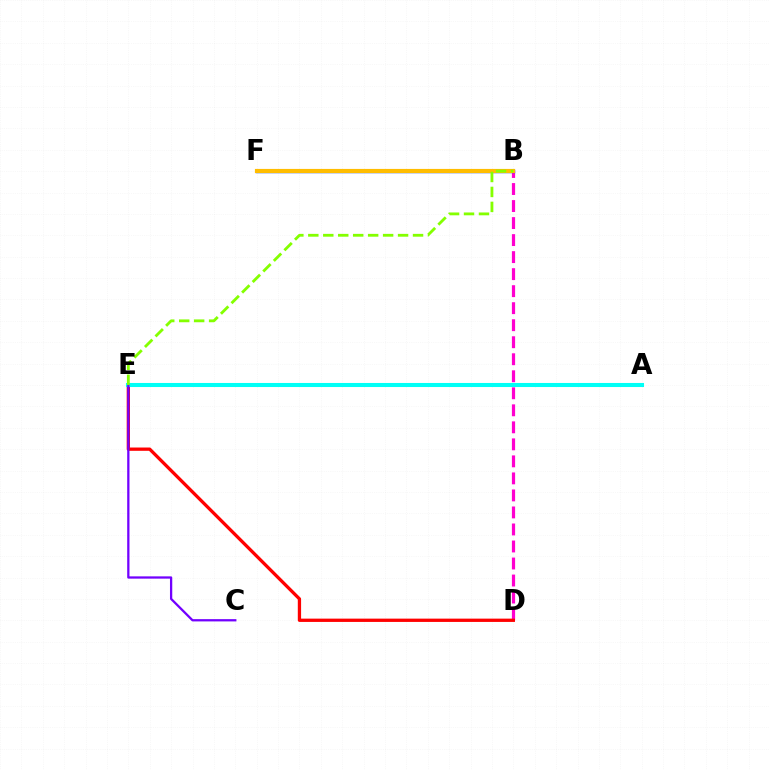{('B', 'D'): [{'color': '#ff00cf', 'line_style': 'dashed', 'thickness': 2.31}], ('B', 'F'): [{'color': '#004bff', 'line_style': 'solid', 'thickness': 2.47}, {'color': '#ffbd00', 'line_style': 'solid', 'thickness': 2.99}], ('A', 'E'): [{'color': '#00ff39', 'line_style': 'solid', 'thickness': 2.58}, {'color': '#00fff6', 'line_style': 'solid', 'thickness': 2.93}], ('D', 'E'): [{'color': '#ff0000', 'line_style': 'solid', 'thickness': 2.37}], ('C', 'E'): [{'color': '#7200ff', 'line_style': 'solid', 'thickness': 1.64}], ('B', 'E'): [{'color': '#84ff00', 'line_style': 'dashed', 'thickness': 2.03}]}